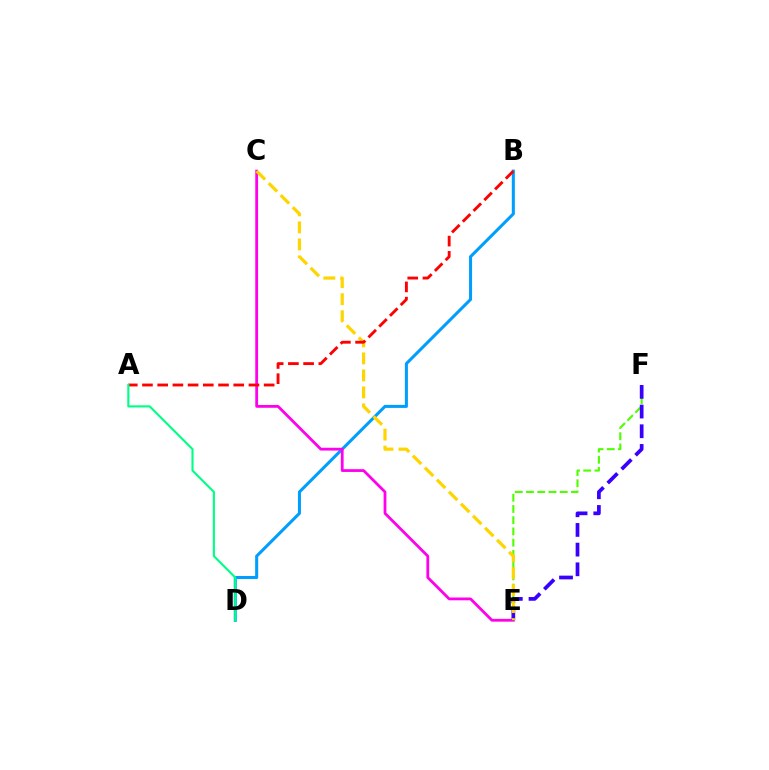{('E', 'F'): [{'color': '#4fff00', 'line_style': 'dashed', 'thickness': 1.53}, {'color': '#3700ff', 'line_style': 'dashed', 'thickness': 2.67}], ('B', 'D'): [{'color': '#009eff', 'line_style': 'solid', 'thickness': 2.19}], ('C', 'E'): [{'color': '#ff00ed', 'line_style': 'solid', 'thickness': 2.01}, {'color': '#ffd500', 'line_style': 'dashed', 'thickness': 2.31}], ('A', 'B'): [{'color': '#ff0000', 'line_style': 'dashed', 'thickness': 2.07}], ('A', 'D'): [{'color': '#00ff86', 'line_style': 'solid', 'thickness': 1.54}]}